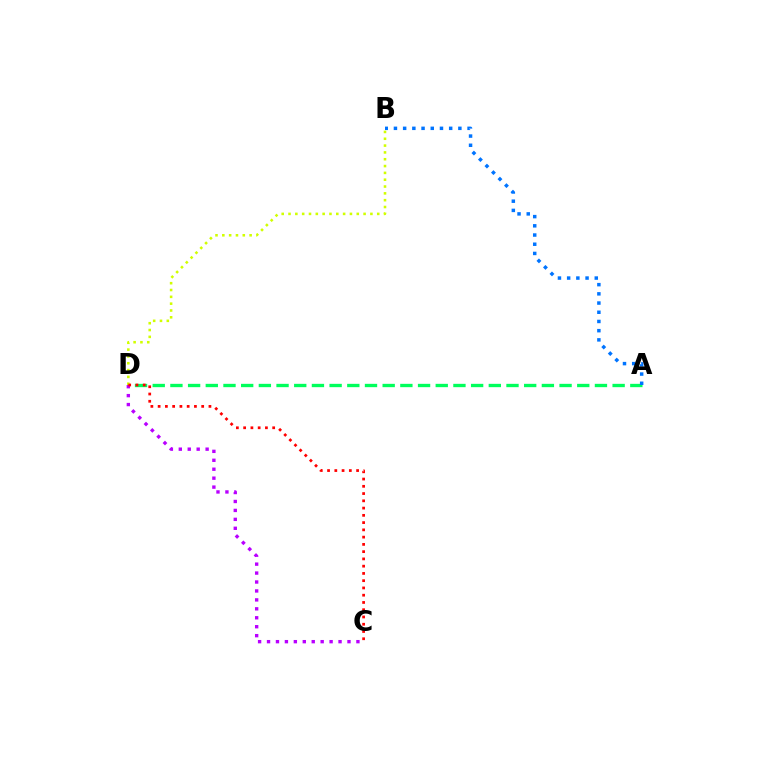{('A', 'D'): [{'color': '#00ff5c', 'line_style': 'dashed', 'thickness': 2.4}], ('A', 'B'): [{'color': '#0074ff', 'line_style': 'dotted', 'thickness': 2.5}], ('B', 'D'): [{'color': '#d1ff00', 'line_style': 'dotted', 'thickness': 1.85}], ('C', 'D'): [{'color': '#b900ff', 'line_style': 'dotted', 'thickness': 2.43}, {'color': '#ff0000', 'line_style': 'dotted', 'thickness': 1.97}]}